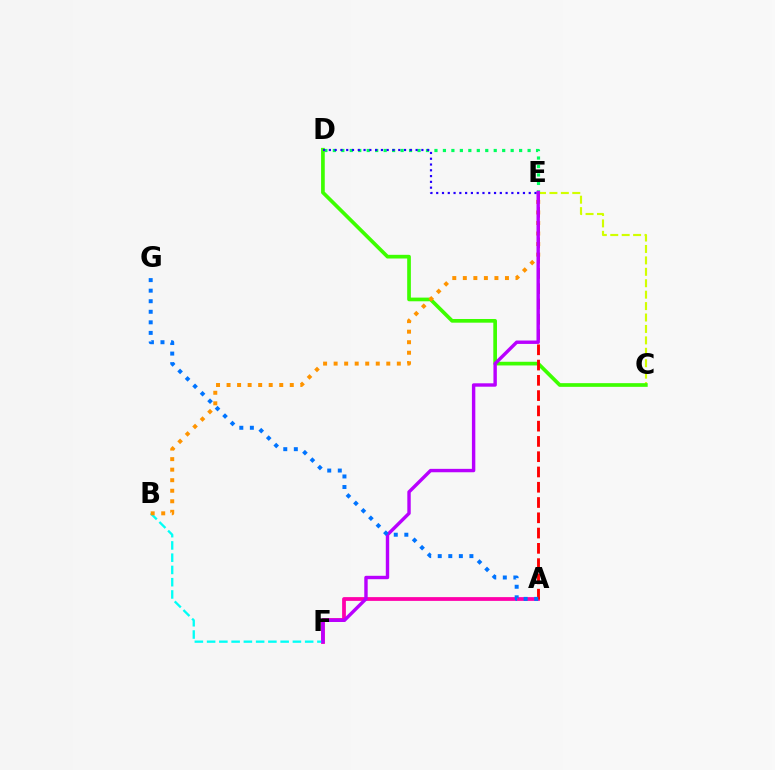{('C', 'E'): [{'color': '#d1ff00', 'line_style': 'dashed', 'thickness': 1.55}], ('D', 'E'): [{'color': '#00ff5c', 'line_style': 'dotted', 'thickness': 2.3}, {'color': '#2500ff', 'line_style': 'dotted', 'thickness': 1.57}], ('A', 'F'): [{'color': '#ff00ac', 'line_style': 'solid', 'thickness': 2.71}], ('C', 'D'): [{'color': '#3dff00', 'line_style': 'solid', 'thickness': 2.65}], ('B', 'F'): [{'color': '#00fff6', 'line_style': 'dashed', 'thickness': 1.67}], ('B', 'E'): [{'color': '#ff9400', 'line_style': 'dotted', 'thickness': 2.86}], ('A', 'E'): [{'color': '#ff0000', 'line_style': 'dashed', 'thickness': 2.07}], ('E', 'F'): [{'color': '#b900ff', 'line_style': 'solid', 'thickness': 2.45}], ('A', 'G'): [{'color': '#0074ff', 'line_style': 'dotted', 'thickness': 2.87}]}